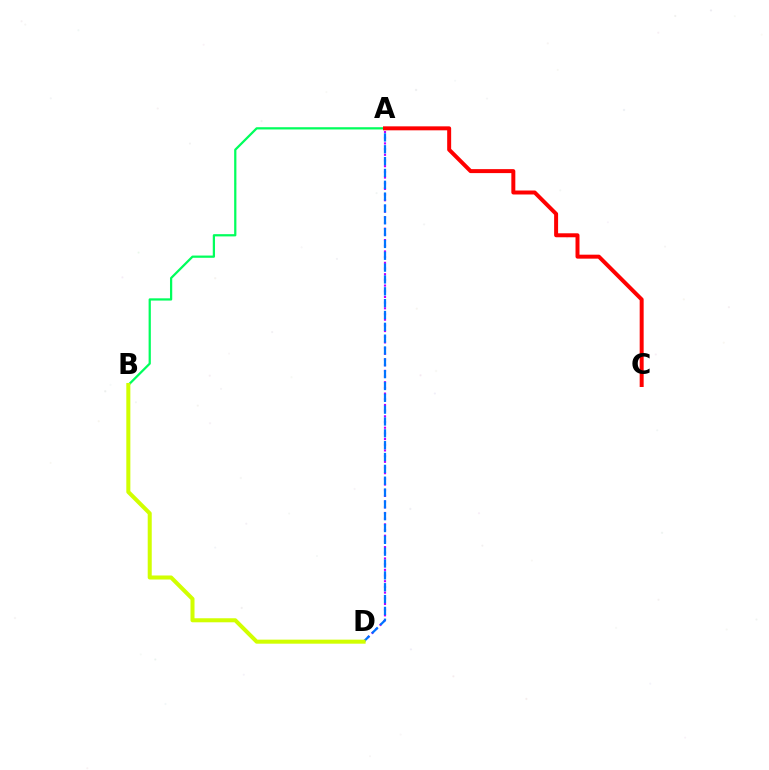{('A', 'D'): [{'color': '#b900ff', 'line_style': 'dotted', 'thickness': 1.54}, {'color': '#0074ff', 'line_style': 'dashed', 'thickness': 1.61}], ('A', 'B'): [{'color': '#00ff5c', 'line_style': 'solid', 'thickness': 1.62}], ('A', 'C'): [{'color': '#ff0000', 'line_style': 'solid', 'thickness': 2.86}], ('B', 'D'): [{'color': '#d1ff00', 'line_style': 'solid', 'thickness': 2.9}]}